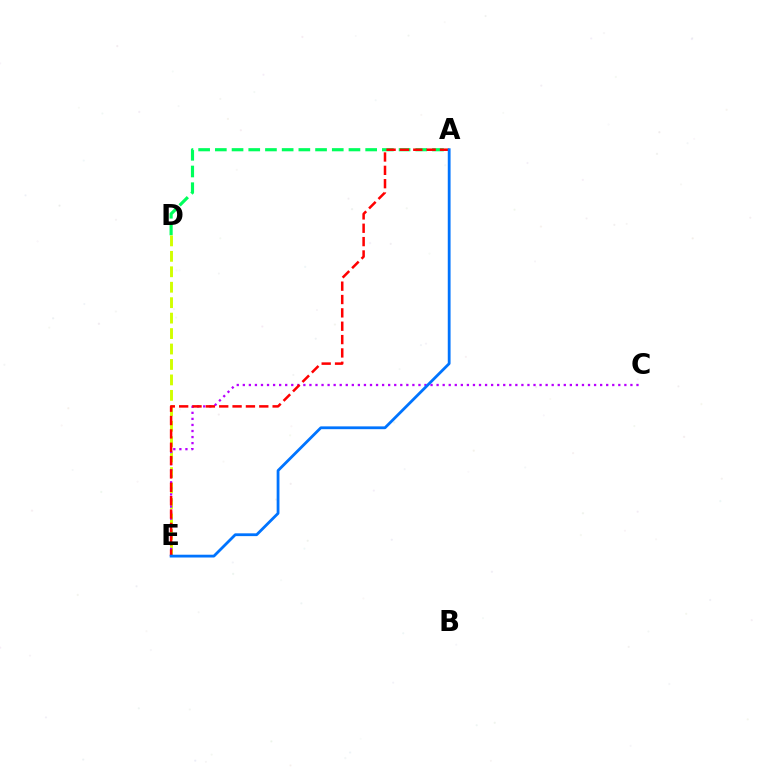{('A', 'D'): [{'color': '#00ff5c', 'line_style': 'dashed', 'thickness': 2.27}], ('D', 'E'): [{'color': '#d1ff00', 'line_style': 'dashed', 'thickness': 2.1}], ('C', 'E'): [{'color': '#b900ff', 'line_style': 'dotted', 'thickness': 1.65}], ('A', 'E'): [{'color': '#ff0000', 'line_style': 'dashed', 'thickness': 1.81}, {'color': '#0074ff', 'line_style': 'solid', 'thickness': 2.01}]}